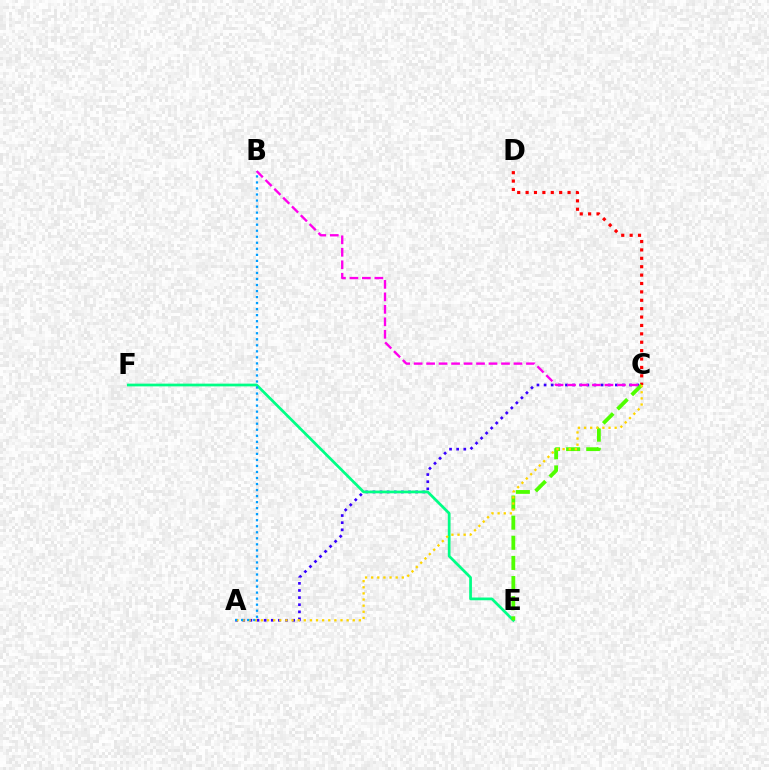{('C', 'D'): [{'color': '#ff0000', 'line_style': 'dotted', 'thickness': 2.28}], ('A', 'C'): [{'color': '#3700ff', 'line_style': 'dotted', 'thickness': 1.94}, {'color': '#ffd500', 'line_style': 'dotted', 'thickness': 1.66}], ('E', 'F'): [{'color': '#00ff86', 'line_style': 'solid', 'thickness': 1.97}], ('C', 'E'): [{'color': '#4fff00', 'line_style': 'dashed', 'thickness': 2.73}], ('A', 'B'): [{'color': '#009eff', 'line_style': 'dotted', 'thickness': 1.64}], ('B', 'C'): [{'color': '#ff00ed', 'line_style': 'dashed', 'thickness': 1.7}]}